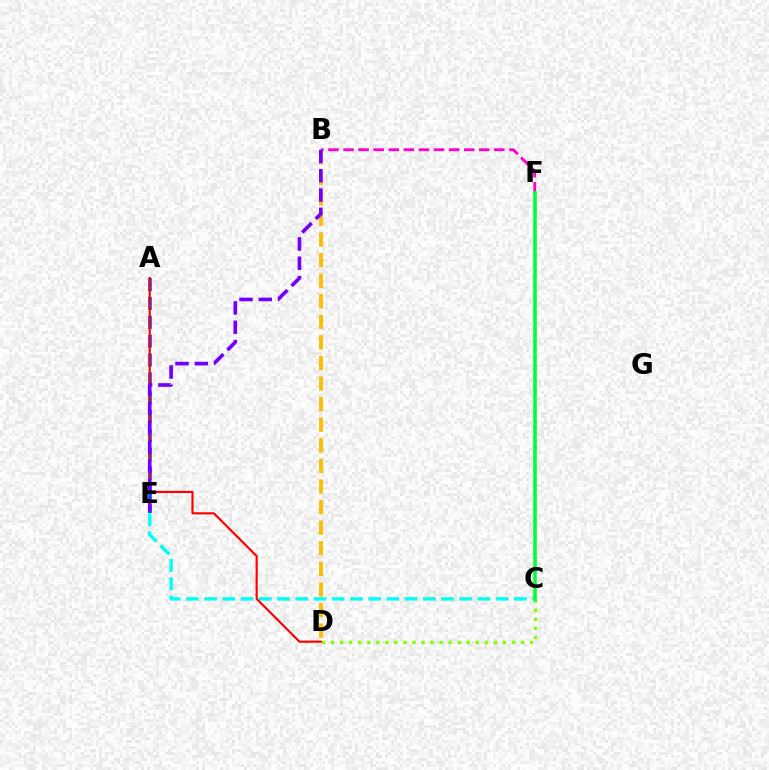{('C', 'D'): [{'color': '#84ff00', 'line_style': 'dotted', 'thickness': 2.46}], ('B', 'F'): [{'color': '#ff00cf', 'line_style': 'dashed', 'thickness': 2.05}], ('B', 'D'): [{'color': '#ffbd00', 'line_style': 'dashed', 'thickness': 2.8}], ('C', 'E'): [{'color': '#00fff6', 'line_style': 'dashed', 'thickness': 2.48}], ('A', 'E'): [{'color': '#004bff', 'line_style': 'dashed', 'thickness': 2.56}], ('A', 'D'): [{'color': '#ff0000', 'line_style': 'solid', 'thickness': 1.56}], ('B', 'E'): [{'color': '#7200ff', 'line_style': 'dashed', 'thickness': 2.62}], ('C', 'F'): [{'color': '#00ff39', 'line_style': 'solid', 'thickness': 2.58}]}